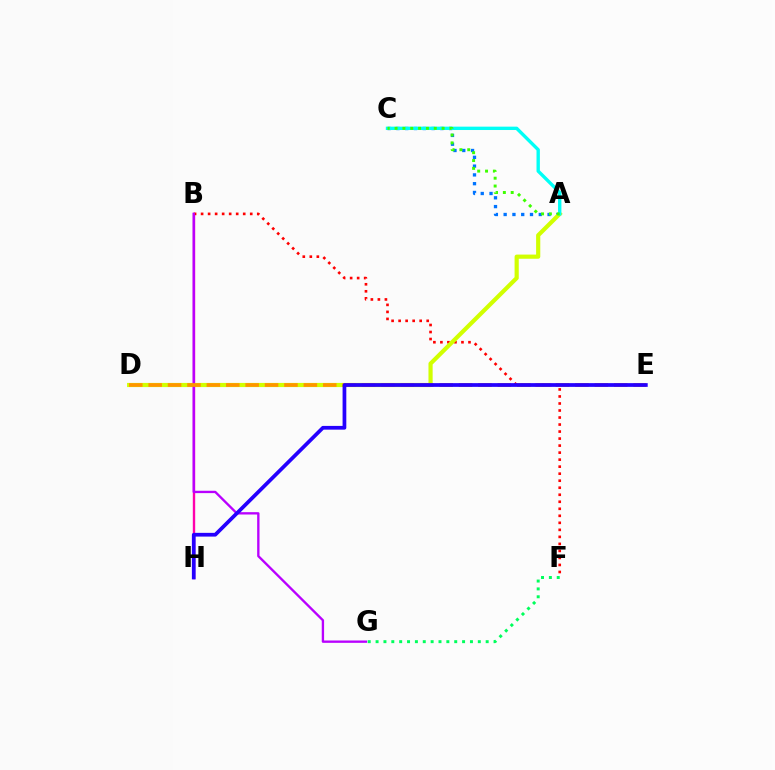{('B', 'H'): [{'color': '#ff00ac', 'line_style': 'solid', 'thickness': 1.71}], ('A', 'C'): [{'color': '#0074ff', 'line_style': 'dotted', 'thickness': 2.39}, {'color': '#00fff6', 'line_style': 'solid', 'thickness': 2.42}, {'color': '#3dff00', 'line_style': 'dotted', 'thickness': 2.13}], ('B', 'F'): [{'color': '#ff0000', 'line_style': 'dotted', 'thickness': 1.91}], ('A', 'D'): [{'color': '#d1ff00', 'line_style': 'solid', 'thickness': 3.0}], ('B', 'G'): [{'color': '#b900ff', 'line_style': 'solid', 'thickness': 1.69}], ('D', 'E'): [{'color': '#ff9400', 'line_style': 'dashed', 'thickness': 2.64}], ('E', 'H'): [{'color': '#2500ff', 'line_style': 'solid', 'thickness': 2.69}], ('F', 'G'): [{'color': '#00ff5c', 'line_style': 'dotted', 'thickness': 2.14}]}